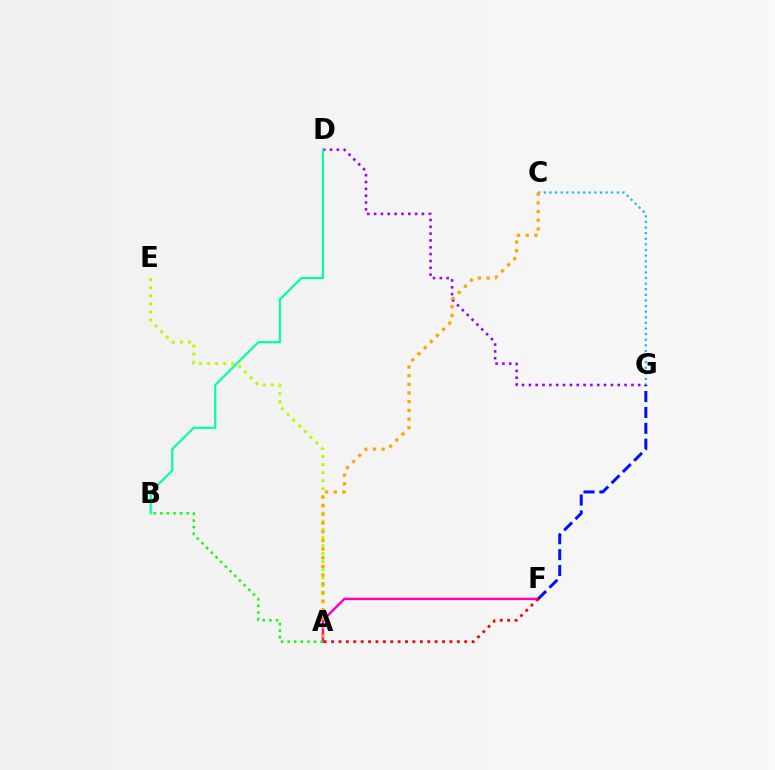{('A', 'E'): [{'color': '#b3ff00', 'line_style': 'dotted', 'thickness': 2.2}], ('C', 'G'): [{'color': '#00b5ff', 'line_style': 'dotted', 'thickness': 1.52}], ('D', 'G'): [{'color': '#9b00ff', 'line_style': 'dotted', 'thickness': 1.86}], ('A', 'F'): [{'color': '#ff00bd', 'line_style': 'solid', 'thickness': 1.75}, {'color': '#ff0000', 'line_style': 'dotted', 'thickness': 2.01}], ('A', 'B'): [{'color': '#08ff00', 'line_style': 'dotted', 'thickness': 1.79}], ('F', 'G'): [{'color': '#0010ff', 'line_style': 'dashed', 'thickness': 2.16}], ('A', 'C'): [{'color': '#ffa500', 'line_style': 'dotted', 'thickness': 2.36}], ('B', 'D'): [{'color': '#00ff9d', 'line_style': 'solid', 'thickness': 1.56}]}